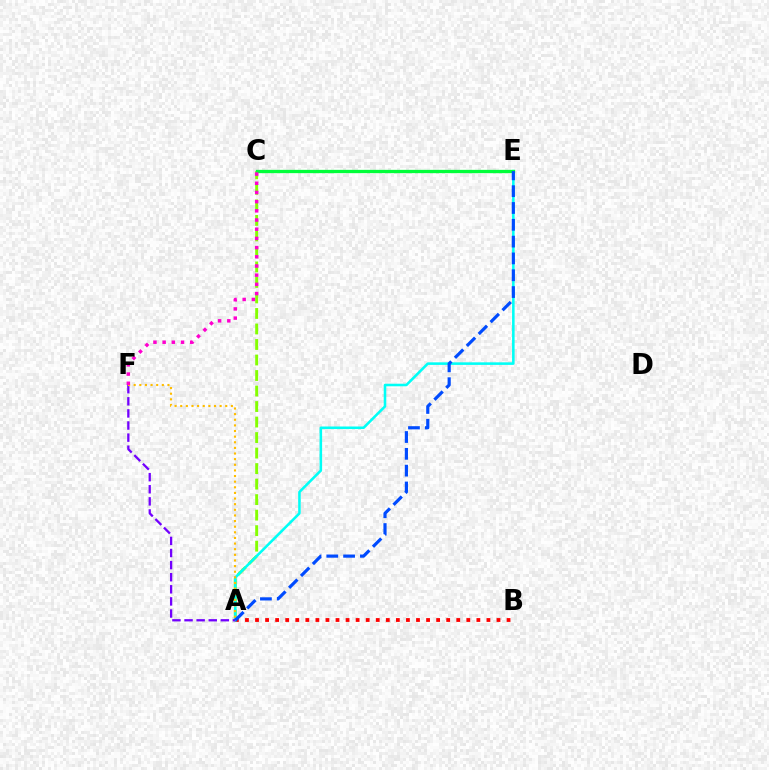{('A', 'B'): [{'color': '#ff0000', 'line_style': 'dotted', 'thickness': 2.73}], ('A', 'C'): [{'color': '#84ff00', 'line_style': 'dashed', 'thickness': 2.11}], ('A', 'E'): [{'color': '#00fff6', 'line_style': 'solid', 'thickness': 1.85}, {'color': '#004bff', 'line_style': 'dashed', 'thickness': 2.28}], ('C', 'E'): [{'color': '#00ff39', 'line_style': 'solid', 'thickness': 2.38}], ('A', 'F'): [{'color': '#7200ff', 'line_style': 'dashed', 'thickness': 1.64}, {'color': '#ffbd00', 'line_style': 'dotted', 'thickness': 1.53}], ('C', 'F'): [{'color': '#ff00cf', 'line_style': 'dotted', 'thickness': 2.5}]}